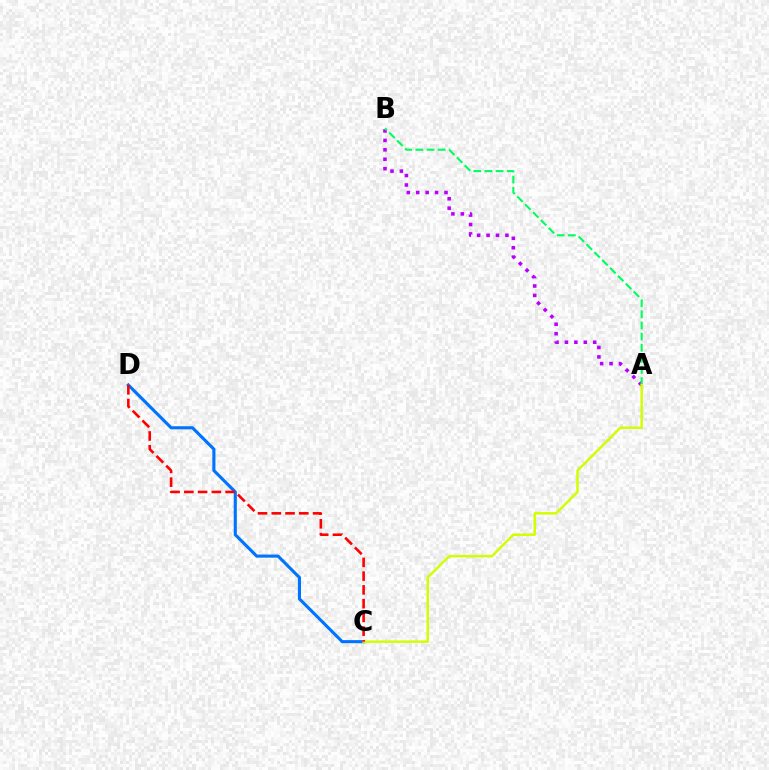{('C', 'D'): [{'color': '#0074ff', 'line_style': 'solid', 'thickness': 2.23}, {'color': '#ff0000', 'line_style': 'dashed', 'thickness': 1.87}], ('A', 'B'): [{'color': '#b900ff', 'line_style': 'dotted', 'thickness': 2.56}, {'color': '#00ff5c', 'line_style': 'dashed', 'thickness': 1.51}], ('A', 'C'): [{'color': '#d1ff00', 'line_style': 'solid', 'thickness': 1.78}]}